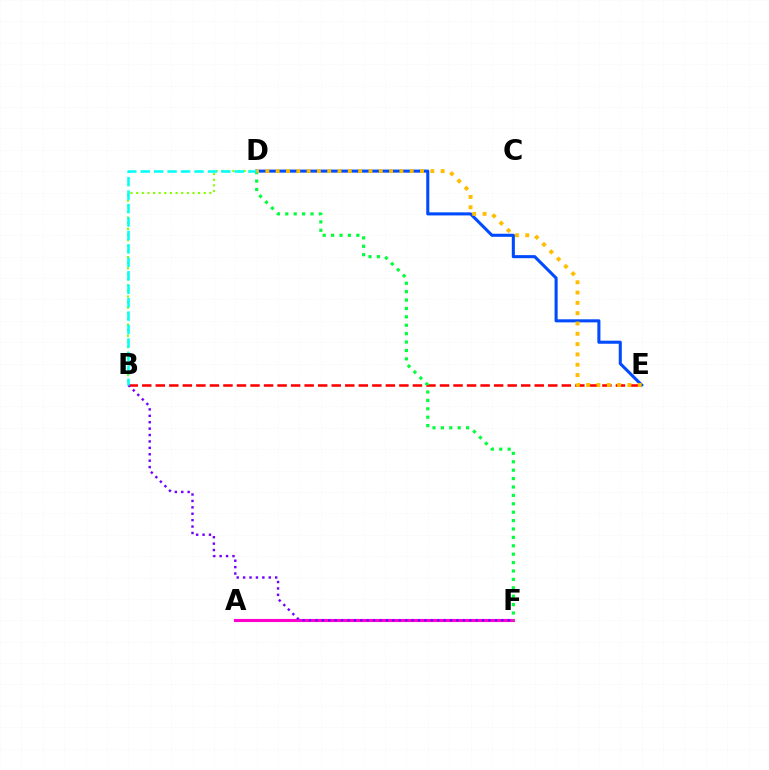{('A', 'F'): [{'color': '#ff00cf', 'line_style': 'solid', 'thickness': 2.24}], ('B', 'E'): [{'color': '#ff0000', 'line_style': 'dashed', 'thickness': 1.84}], ('B', 'F'): [{'color': '#7200ff', 'line_style': 'dotted', 'thickness': 1.74}], ('D', 'E'): [{'color': '#004bff', 'line_style': 'solid', 'thickness': 2.21}, {'color': '#ffbd00', 'line_style': 'dotted', 'thickness': 2.8}], ('B', 'D'): [{'color': '#84ff00', 'line_style': 'dotted', 'thickness': 1.53}, {'color': '#00fff6', 'line_style': 'dashed', 'thickness': 1.83}], ('D', 'F'): [{'color': '#00ff39', 'line_style': 'dotted', 'thickness': 2.28}]}